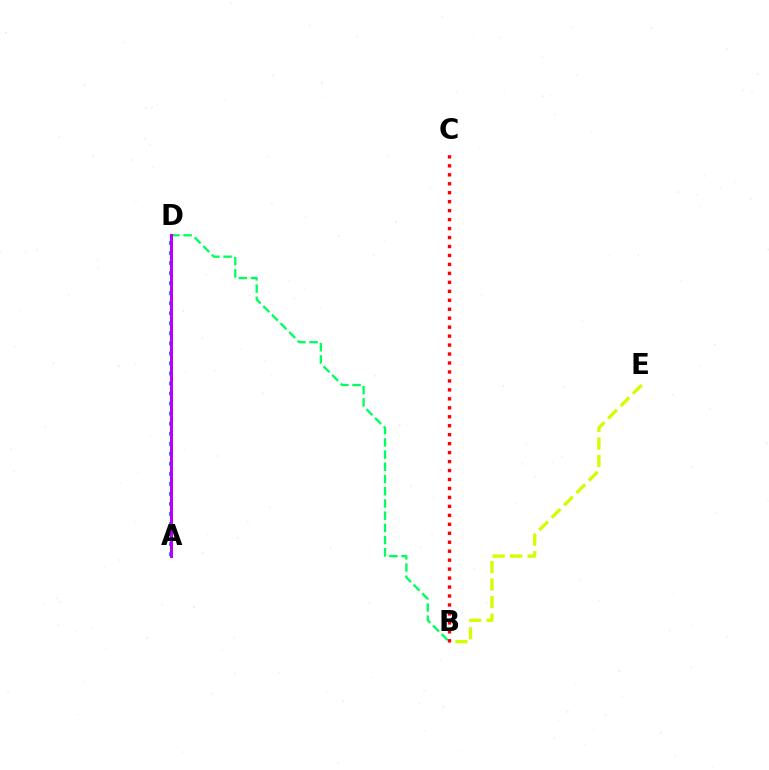{('B', 'E'): [{'color': '#d1ff00', 'line_style': 'dashed', 'thickness': 2.38}], ('A', 'D'): [{'color': '#0074ff', 'line_style': 'dotted', 'thickness': 2.73}, {'color': '#b900ff', 'line_style': 'solid', 'thickness': 2.17}], ('B', 'D'): [{'color': '#00ff5c', 'line_style': 'dashed', 'thickness': 1.66}], ('B', 'C'): [{'color': '#ff0000', 'line_style': 'dotted', 'thickness': 2.43}]}